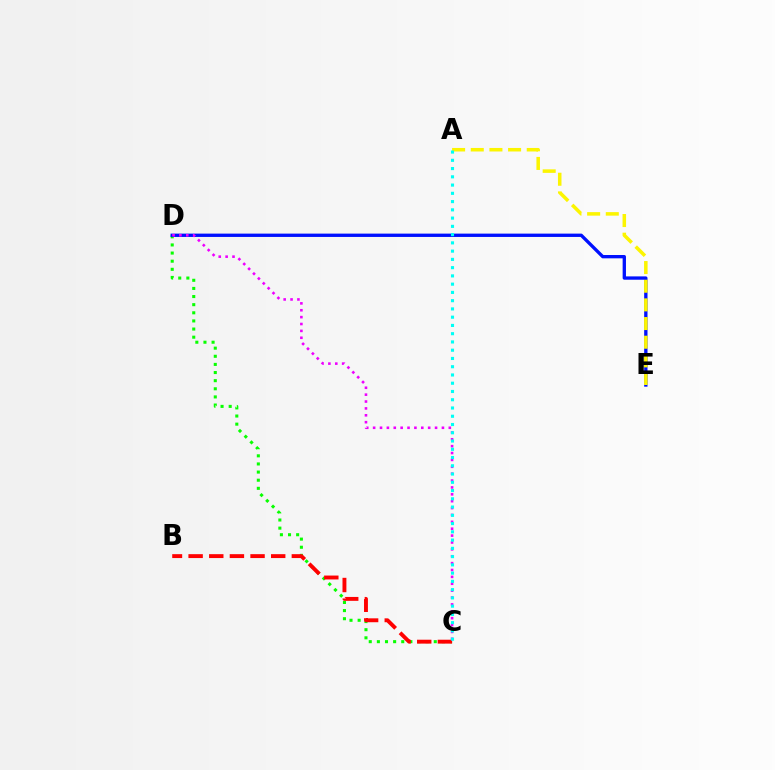{('C', 'D'): [{'color': '#08ff00', 'line_style': 'dotted', 'thickness': 2.21}, {'color': '#ee00ff', 'line_style': 'dotted', 'thickness': 1.87}], ('D', 'E'): [{'color': '#0010ff', 'line_style': 'solid', 'thickness': 2.4}], ('A', 'E'): [{'color': '#fcf500', 'line_style': 'dashed', 'thickness': 2.54}], ('B', 'C'): [{'color': '#ff0000', 'line_style': 'dashed', 'thickness': 2.8}], ('A', 'C'): [{'color': '#00fff6', 'line_style': 'dotted', 'thickness': 2.24}]}